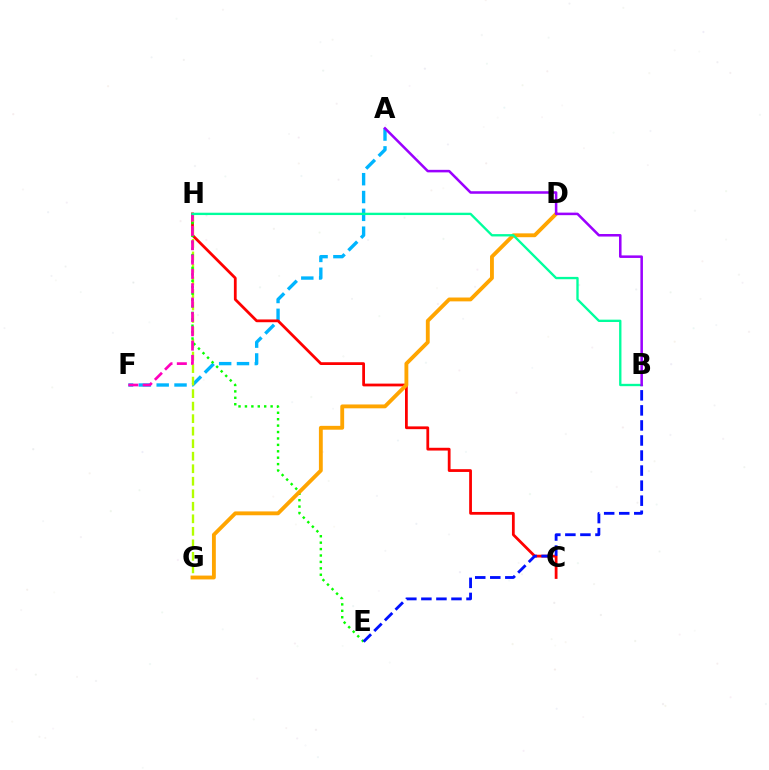{('A', 'F'): [{'color': '#00b5ff', 'line_style': 'dashed', 'thickness': 2.42}], ('C', 'H'): [{'color': '#ff0000', 'line_style': 'solid', 'thickness': 2.0}], ('G', 'H'): [{'color': '#b3ff00', 'line_style': 'dashed', 'thickness': 1.7}], ('E', 'H'): [{'color': '#08ff00', 'line_style': 'dotted', 'thickness': 1.74}], ('D', 'G'): [{'color': '#ffa500', 'line_style': 'solid', 'thickness': 2.77}], ('F', 'H'): [{'color': '#ff00bd', 'line_style': 'dashed', 'thickness': 1.95}], ('B', 'H'): [{'color': '#00ff9d', 'line_style': 'solid', 'thickness': 1.69}], ('B', 'E'): [{'color': '#0010ff', 'line_style': 'dashed', 'thickness': 2.04}], ('A', 'B'): [{'color': '#9b00ff', 'line_style': 'solid', 'thickness': 1.83}]}